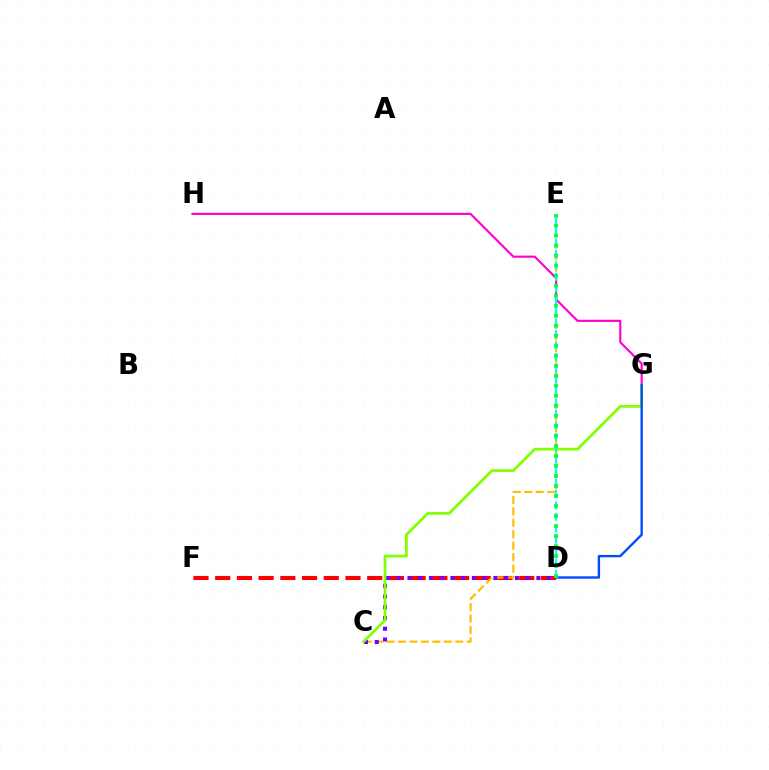{('D', 'F'): [{'color': '#ff0000', 'line_style': 'dashed', 'thickness': 2.95}], ('C', 'E'): [{'color': '#ffbd00', 'line_style': 'dashed', 'thickness': 1.56}], ('C', 'D'): [{'color': '#7200ff', 'line_style': 'dotted', 'thickness': 2.92}], ('G', 'H'): [{'color': '#ff00cf', 'line_style': 'solid', 'thickness': 1.54}], ('C', 'G'): [{'color': '#84ff00', 'line_style': 'solid', 'thickness': 2.0}], ('D', 'G'): [{'color': '#004bff', 'line_style': 'solid', 'thickness': 1.7}], ('D', 'E'): [{'color': '#00fff6', 'line_style': 'dashed', 'thickness': 1.55}, {'color': '#00ff39', 'line_style': 'dotted', 'thickness': 2.72}]}